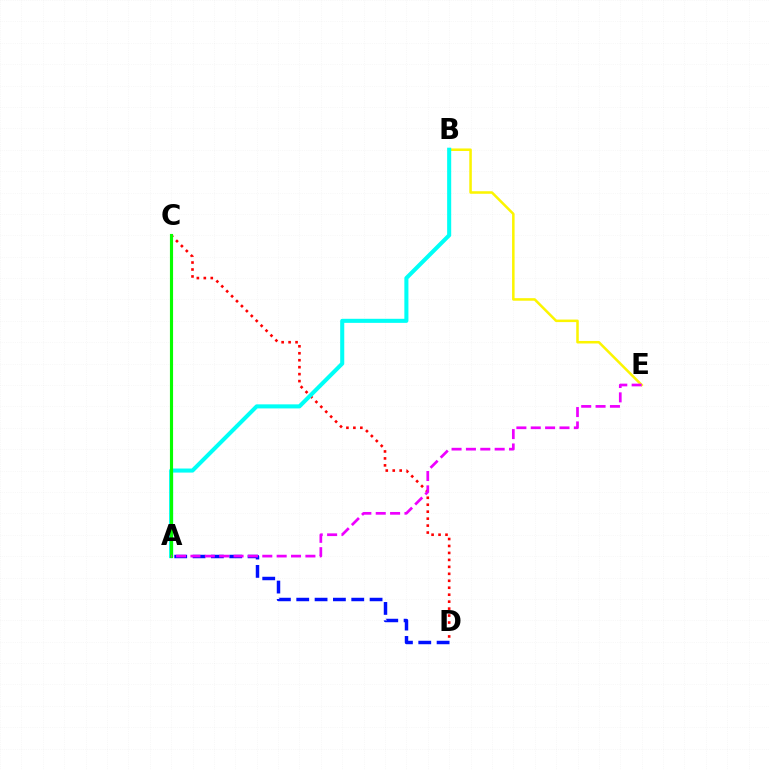{('B', 'E'): [{'color': '#fcf500', 'line_style': 'solid', 'thickness': 1.82}], ('C', 'D'): [{'color': '#ff0000', 'line_style': 'dotted', 'thickness': 1.89}], ('A', 'D'): [{'color': '#0010ff', 'line_style': 'dashed', 'thickness': 2.49}], ('A', 'B'): [{'color': '#00fff6', 'line_style': 'solid', 'thickness': 2.93}], ('A', 'C'): [{'color': '#08ff00', 'line_style': 'solid', 'thickness': 2.26}], ('A', 'E'): [{'color': '#ee00ff', 'line_style': 'dashed', 'thickness': 1.95}]}